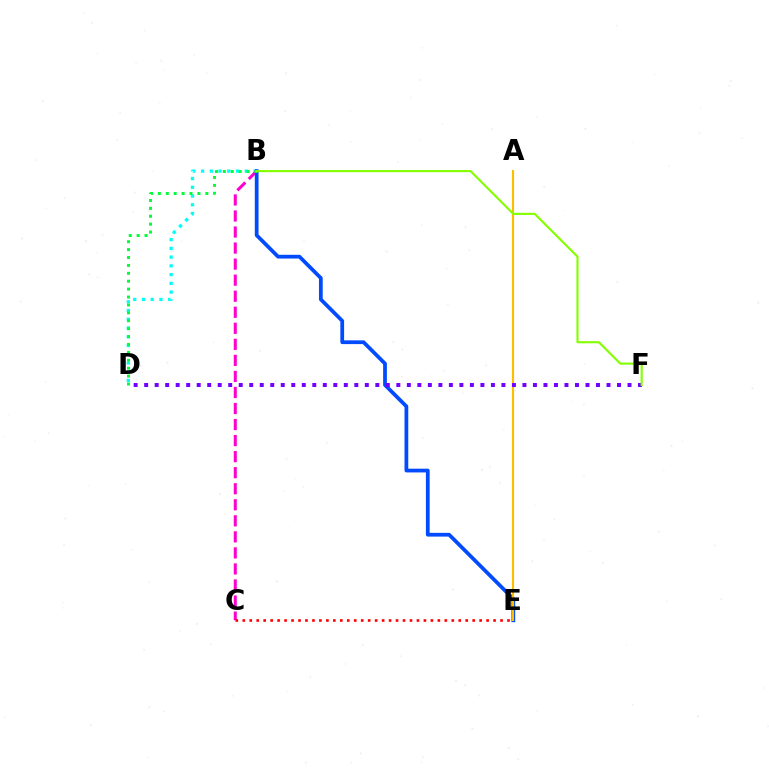{('B', 'D'): [{'color': '#00fff6', 'line_style': 'dotted', 'thickness': 2.38}, {'color': '#00ff39', 'line_style': 'dotted', 'thickness': 2.15}], ('B', 'C'): [{'color': '#ff00cf', 'line_style': 'dashed', 'thickness': 2.18}], ('B', 'E'): [{'color': '#004bff', 'line_style': 'solid', 'thickness': 2.7}], ('A', 'E'): [{'color': '#ffbd00', 'line_style': 'solid', 'thickness': 1.53}], ('D', 'F'): [{'color': '#7200ff', 'line_style': 'dotted', 'thickness': 2.85}], ('B', 'F'): [{'color': '#84ff00', 'line_style': 'solid', 'thickness': 1.54}], ('C', 'E'): [{'color': '#ff0000', 'line_style': 'dotted', 'thickness': 1.89}]}